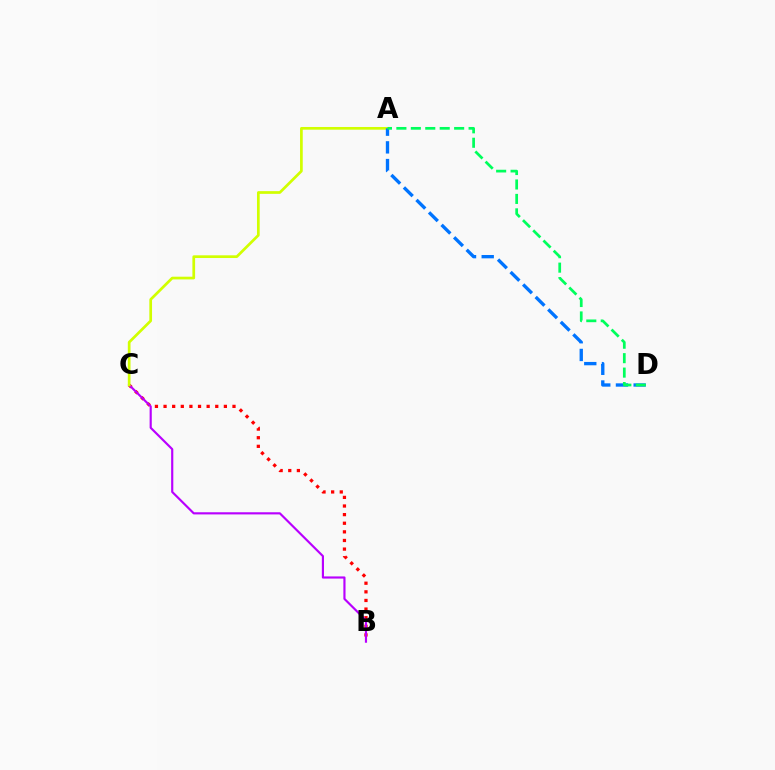{('B', 'C'): [{'color': '#ff0000', 'line_style': 'dotted', 'thickness': 2.34}, {'color': '#b900ff', 'line_style': 'solid', 'thickness': 1.55}], ('A', 'C'): [{'color': '#d1ff00', 'line_style': 'solid', 'thickness': 1.95}], ('A', 'D'): [{'color': '#0074ff', 'line_style': 'dashed', 'thickness': 2.4}, {'color': '#00ff5c', 'line_style': 'dashed', 'thickness': 1.96}]}